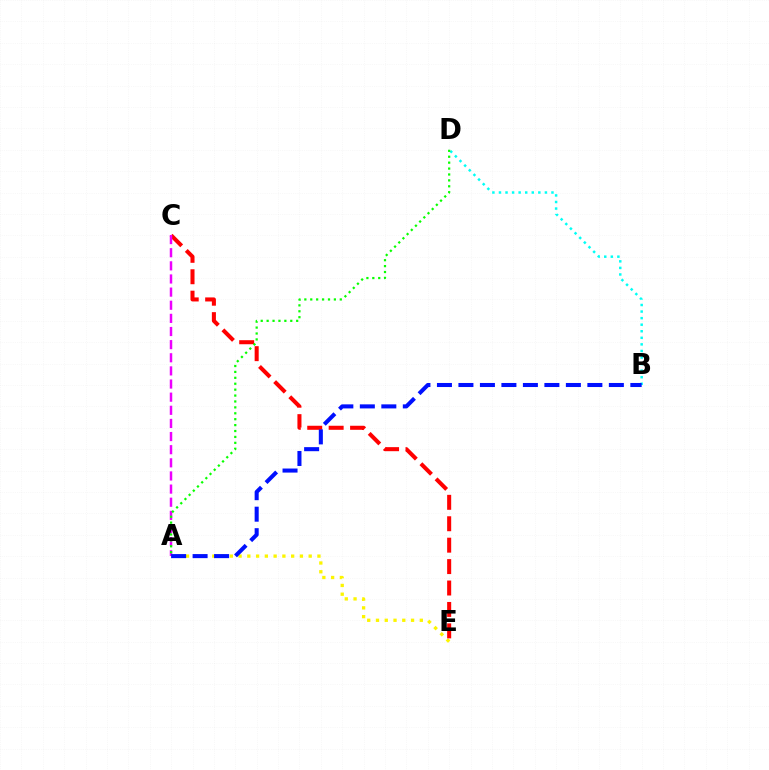{('B', 'D'): [{'color': '#00fff6', 'line_style': 'dotted', 'thickness': 1.78}], ('A', 'E'): [{'color': '#fcf500', 'line_style': 'dotted', 'thickness': 2.38}], ('C', 'E'): [{'color': '#ff0000', 'line_style': 'dashed', 'thickness': 2.91}], ('A', 'C'): [{'color': '#ee00ff', 'line_style': 'dashed', 'thickness': 1.78}], ('A', 'D'): [{'color': '#08ff00', 'line_style': 'dotted', 'thickness': 1.61}], ('A', 'B'): [{'color': '#0010ff', 'line_style': 'dashed', 'thickness': 2.92}]}